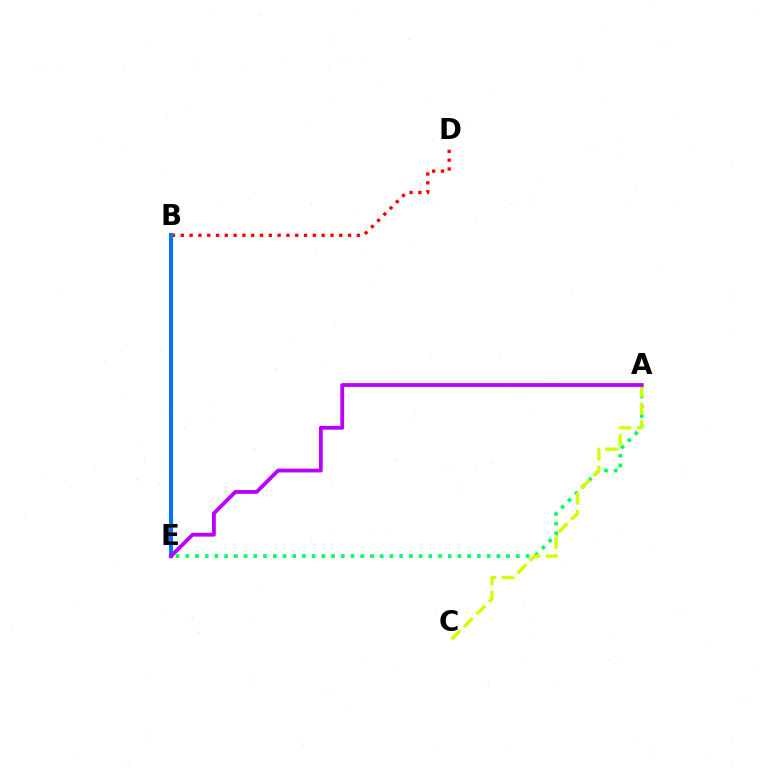{('B', 'D'): [{'color': '#ff0000', 'line_style': 'dotted', 'thickness': 2.39}], ('A', 'E'): [{'color': '#00ff5c', 'line_style': 'dotted', 'thickness': 2.64}, {'color': '#b900ff', 'line_style': 'solid', 'thickness': 2.74}], ('B', 'E'): [{'color': '#0074ff', 'line_style': 'solid', 'thickness': 2.93}], ('A', 'C'): [{'color': '#d1ff00', 'line_style': 'dashed', 'thickness': 2.4}]}